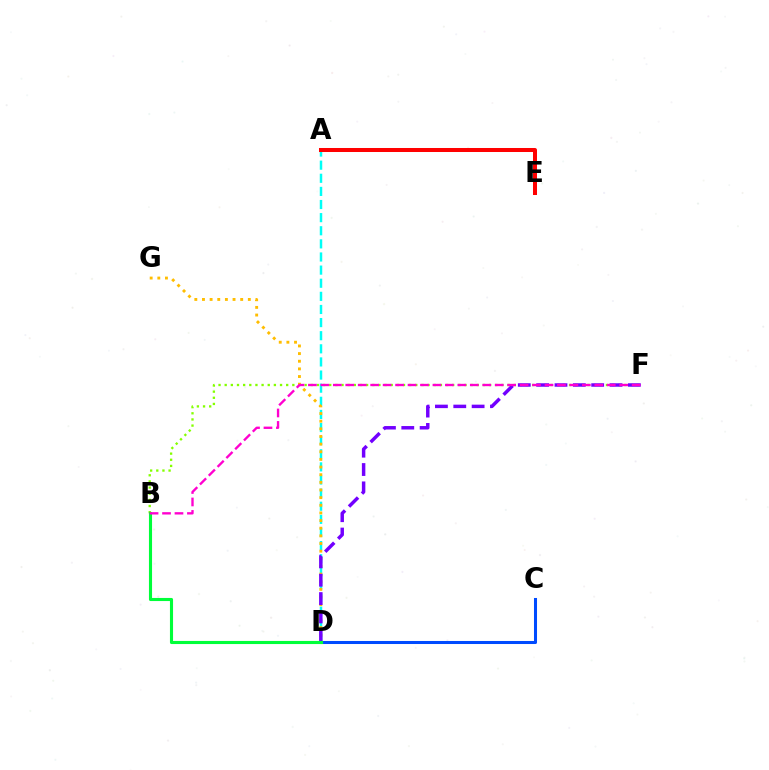{('C', 'D'): [{'color': '#004bff', 'line_style': 'solid', 'thickness': 2.19}], ('A', 'D'): [{'color': '#00fff6', 'line_style': 'dashed', 'thickness': 1.78}], ('B', 'F'): [{'color': '#84ff00', 'line_style': 'dotted', 'thickness': 1.67}, {'color': '#ff00cf', 'line_style': 'dashed', 'thickness': 1.69}], ('D', 'G'): [{'color': '#ffbd00', 'line_style': 'dotted', 'thickness': 2.08}], ('A', 'E'): [{'color': '#ff0000', 'line_style': 'solid', 'thickness': 2.89}], ('D', 'F'): [{'color': '#7200ff', 'line_style': 'dashed', 'thickness': 2.49}], ('B', 'D'): [{'color': '#00ff39', 'line_style': 'solid', 'thickness': 2.23}]}